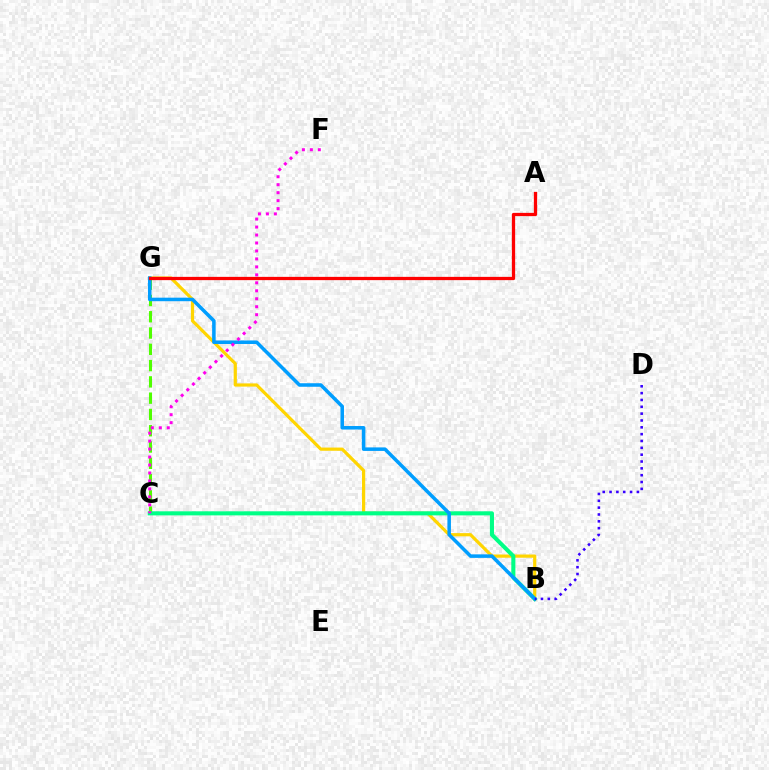{('B', 'G'): [{'color': '#ffd500', 'line_style': 'solid', 'thickness': 2.31}, {'color': '#009eff', 'line_style': 'solid', 'thickness': 2.54}], ('C', 'G'): [{'color': '#4fff00', 'line_style': 'dashed', 'thickness': 2.21}], ('B', 'C'): [{'color': '#00ff86', 'line_style': 'solid', 'thickness': 2.93}], ('B', 'D'): [{'color': '#3700ff', 'line_style': 'dotted', 'thickness': 1.86}], ('A', 'G'): [{'color': '#ff0000', 'line_style': 'solid', 'thickness': 2.35}], ('C', 'F'): [{'color': '#ff00ed', 'line_style': 'dotted', 'thickness': 2.16}]}